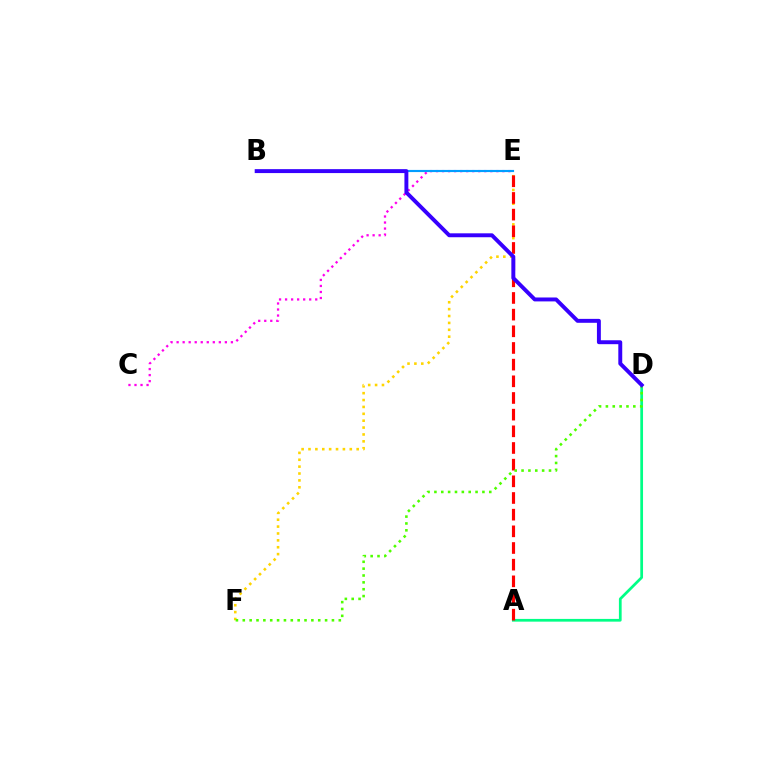{('A', 'D'): [{'color': '#00ff86', 'line_style': 'solid', 'thickness': 1.97}], ('C', 'E'): [{'color': '#ff00ed', 'line_style': 'dotted', 'thickness': 1.64}], ('E', 'F'): [{'color': '#ffd500', 'line_style': 'dotted', 'thickness': 1.87}], ('A', 'E'): [{'color': '#ff0000', 'line_style': 'dashed', 'thickness': 2.26}], ('B', 'E'): [{'color': '#009eff', 'line_style': 'solid', 'thickness': 1.55}], ('D', 'F'): [{'color': '#4fff00', 'line_style': 'dotted', 'thickness': 1.86}], ('B', 'D'): [{'color': '#3700ff', 'line_style': 'solid', 'thickness': 2.83}]}